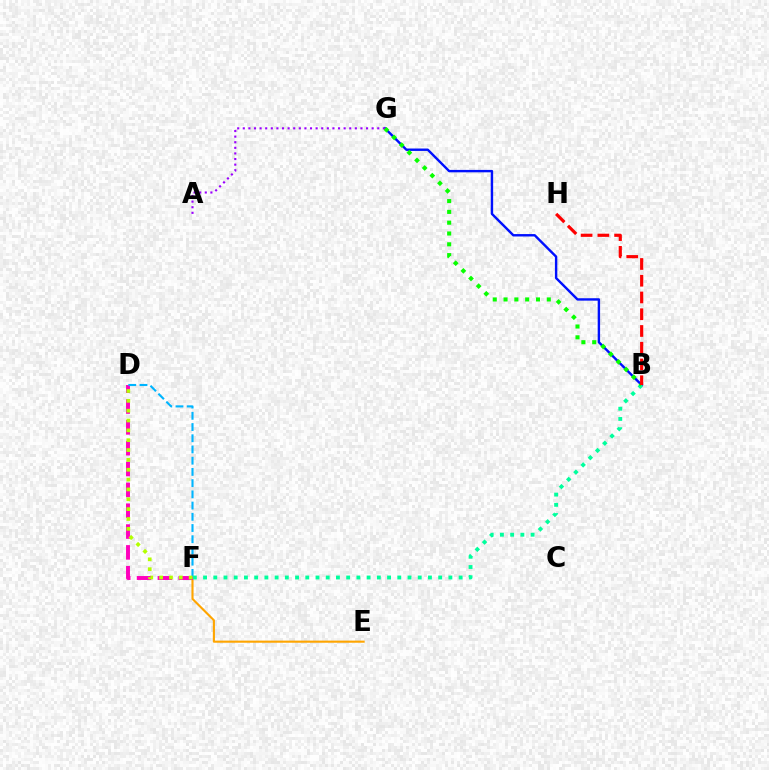{('B', 'G'): [{'color': '#0010ff', 'line_style': 'solid', 'thickness': 1.74}, {'color': '#08ff00', 'line_style': 'dotted', 'thickness': 2.94}], ('E', 'F'): [{'color': '#ffa500', 'line_style': 'solid', 'thickness': 1.52}], ('D', 'F'): [{'color': '#ff00bd', 'line_style': 'dashed', 'thickness': 2.83}, {'color': '#00b5ff', 'line_style': 'dashed', 'thickness': 1.52}, {'color': '#b3ff00', 'line_style': 'dotted', 'thickness': 2.68}], ('A', 'G'): [{'color': '#9b00ff', 'line_style': 'dotted', 'thickness': 1.52}], ('B', 'F'): [{'color': '#00ff9d', 'line_style': 'dotted', 'thickness': 2.78}], ('B', 'H'): [{'color': '#ff0000', 'line_style': 'dashed', 'thickness': 2.28}]}